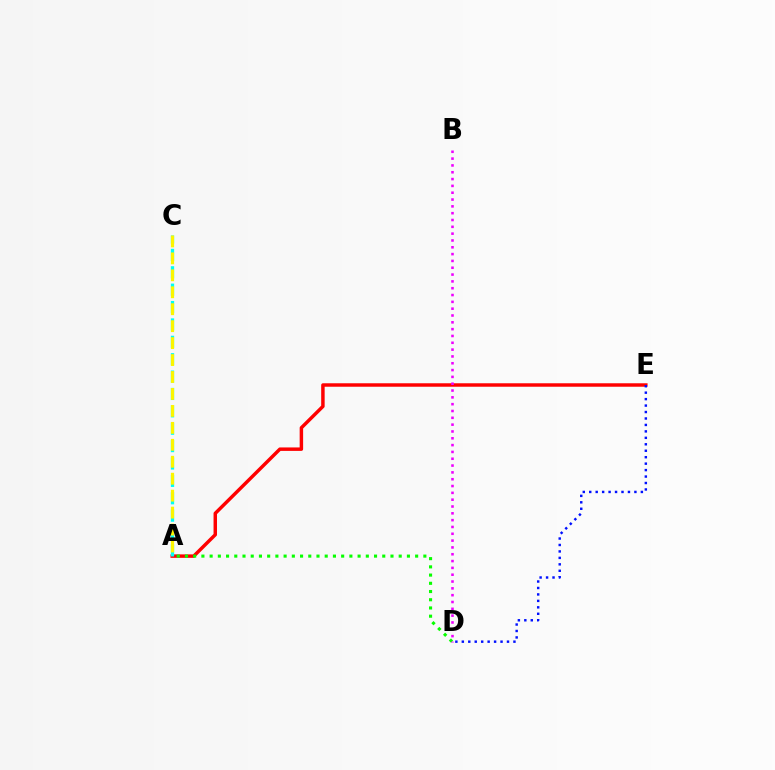{('A', 'E'): [{'color': '#ff0000', 'line_style': 'solid', 'thickness': 2.49}], ('A', 'D'): [{'color': '#08ff00', 'line_style': 'dotted', 'thickness': 2.23}], ('A', 'C'): [{'color': '#00fff6', 'line_style': 'dashed', 'thickness': 2.36}, {'color': '#fcf500', 'line_style': 'dashed', 'thickness': 2.3}], ('B', 'D'): [{'color': '#ee00ff', 'line_style': 'dotted', 'thickness': 1.85}], ('D', 'E'): [{'color': '#0010ff', 'line_style': 'dotted', 'thickness': 1.75}]}